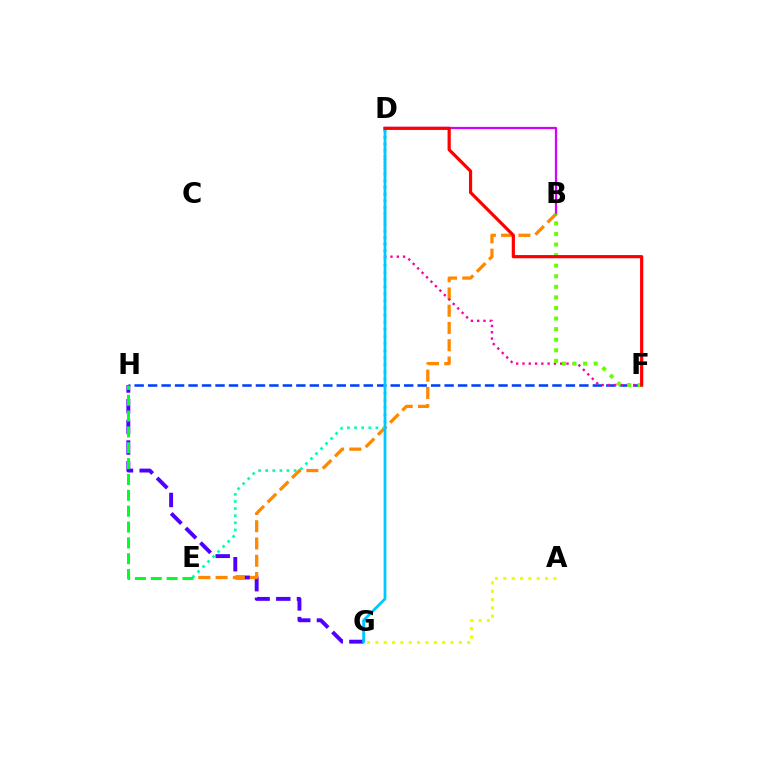{('G', 'H'): [{'color': '#4f00ff', 'line_style': 'dashed', 'thickness': 2.81}], ('B', 'E'): [{'color': '#ff8800', 'line_style': 'dashed', 'thickness': 2.35}], ('F', 'H'): [{'color': '#003fff', 'line_style': 'dashed', 'thickness': 1.83}], ('D', 'F'): [{'color': '#ff00a0', 'line_style': 'dotted', 'thickness': 1.71}, {'color': '#ff0000', 'line_style': 'solid', 'thickness': 2.31}], ('B', 'D'): [{'color': '#d600ff', 'line_style': 'solid', 'thickness': 1.62}], ('D', 'E'): [{'color': '#00ffaf', 'line_style': 'dotted', 'thickness': 1.93}], ('A', 'G'): [{'color': '#eeff00', 'line_style': 'dotted', 'thickness': 2.27}], ('D', 'G'): [{'color': '#00c7ff', 'line_style': 'solid', 'thickness': 1.99}], ('B', 'F'): [{'color': '#66ff00', 'line_style': 'dotted', 'thickness': 2.87}], ('E', 'H'): [{'color': '#00ff27', 'line_style': 'dashed', 'thickness': 2.15}]}